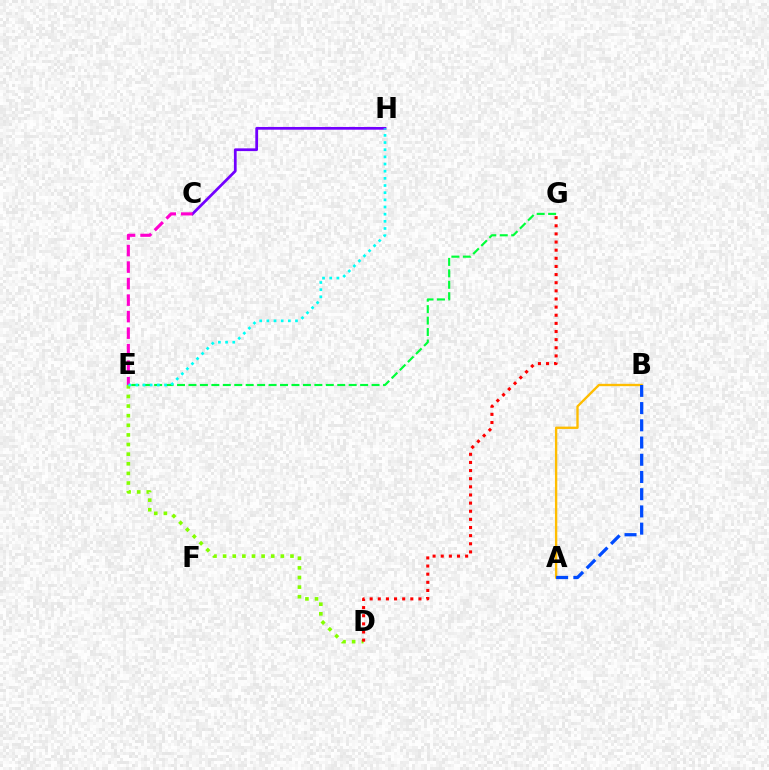{('E', 'G'): [{'color': '#00ff39', 'line_style': 'dashed', 'thickness': 1.55}], ('C', 'H'): [{'color': '#7200ff', 'line_style': 'solid', 'thickness': 1.97}], ('C', 'E'): [{'color': '#ff00cf', 'line_style': 'dashed', 'thickness': 2.24}], ('A', 'B'): [{'color': '#ffbd00', 'line_style': 'solid', 'thickness': 1.69}, {'color': '#004bff', 'line_style': 'dashed', 'thickness': 2.34}], ('D', 'E'): [{'color': '#84ff00', 'line_style': 'dotted', 'thickness': 2.61}], ('D', 'G'): [{'color': '#ff0000', 'line_style': 'dotted', 'thickness': 2.21}], ('E', 'H'): [{'color': '#00fff6', 'line_style': 'dotted', 'thickness': 1.95}]}